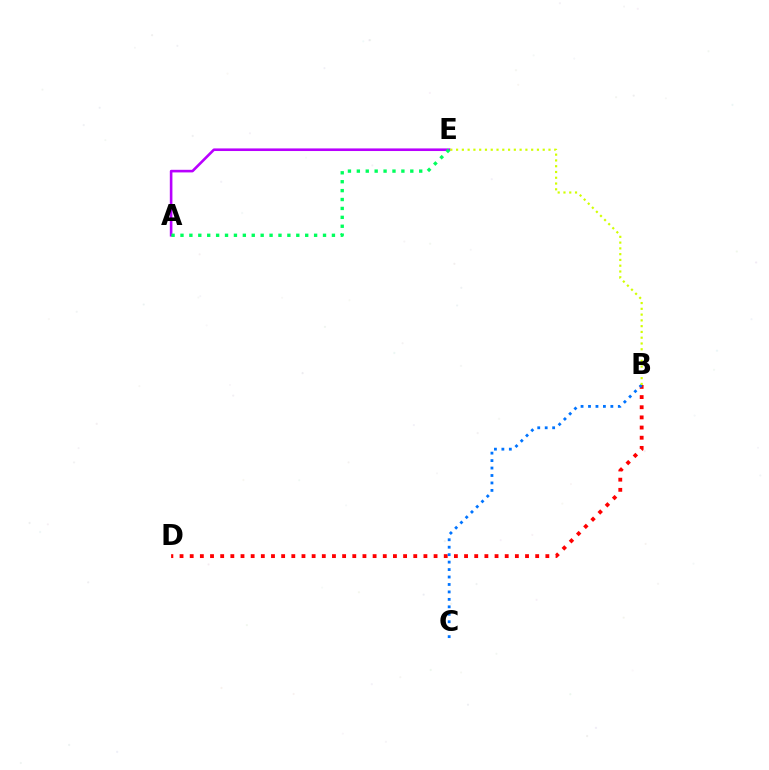{('B', 'D'): [{'color': '#ff0000', 'line_style': 'dotted', 'thickness': 2.76}], ('A', 'E'): [{'color': '#b900ff', 'line_style': 'solid', 'thickness': 1.88}, {'color': '#00ff5c', 'line_style': 'dotted', 'thickness': 2.42}], ('B', 'C'): [{'color': '#0074ff', 'line_style': 'dotted', 'thickness': 2.02}], ('B', 'E'): [{'color': '#d1ff00', 'line_style': 'dotted', 'thickness': 1.57}]}